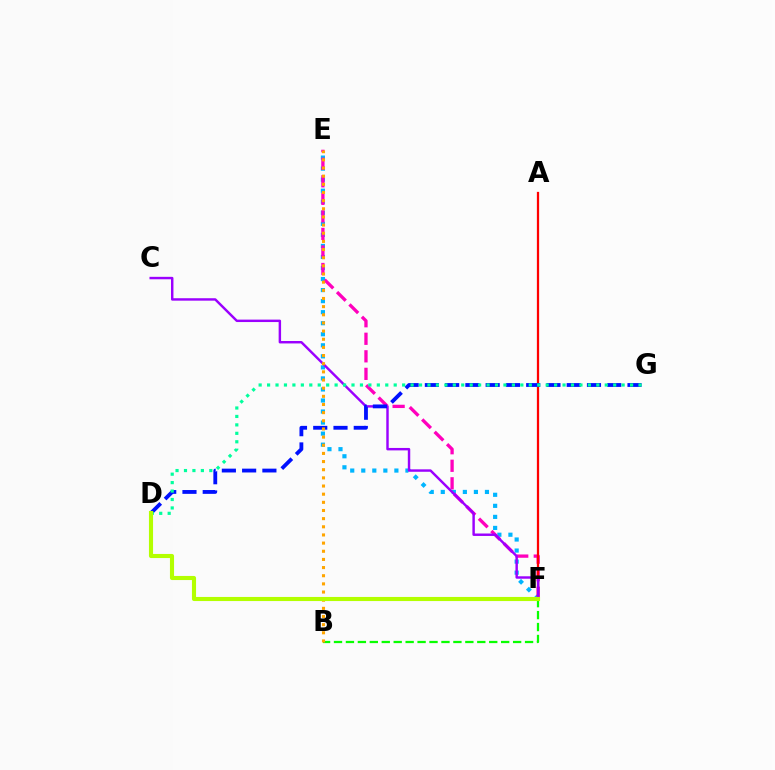{('E', 'F'): [{'color': '#00b5ff', 'line_style': 'dotted', 'thickness': 3.0}, {'color': '#ff00bd', 'line_style': 'dashed', 'thickness': 2.38}], ('B', 'F'): [{'color': '#08ff00', 'line_style': 'dashed', 'thickness': 1.62}], ('A', 'F'): [{'color': '#ff0000', 'line_style': 'solid', 'thickness': 1.63}], ('C', 'F'): [{'color': '#9b00ff', 'line_style': 'solid', 'thickness': 1.76}], ('D', 'G'): [{'color': '#0010ff', 'line_style': 'dashed', 'thickness': 2.75}, {'color': '#00ff9d', 'line_style': 'dotted', 'thickness': 2.29}], ('B', 'E'): [{'color': '#ffa500', 'line_style': 'dotted', 'thickness': 2.22}], ('D', 'F'): [{'color': '#b3ff00', 'line_style': 'solid', 'thickness': 2.96}]}